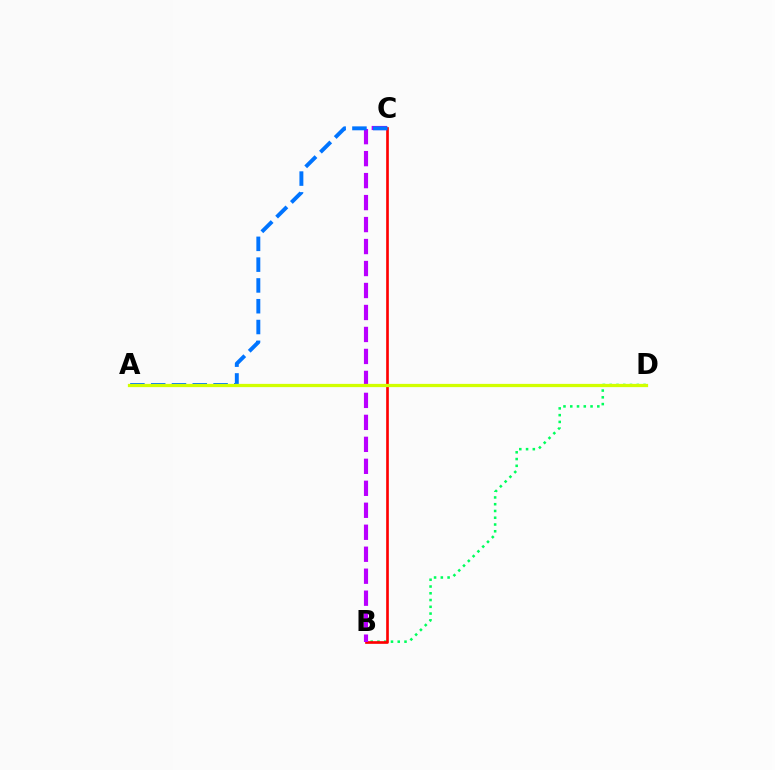{('B', 'D'): [{'color': '#00ff5c', 'line_style': 'dotted', 'thickness': 1.84}], ('B', 'C'): [{'color': '#ff0000', 'line_style': 'solid', 'thickness': 1.92}, {'color': '#b900ff', 'line_style': 'dashed', 'thickness': 2.99}], ('A', 'C'): [{'color': '#0074ff', 'line_style': 'dashed', 'thickness': 2.82}], ('A', 'D'): [{'color': '#d1ff00', 'line_style': 'solid', 'thickness': 2.34}]}